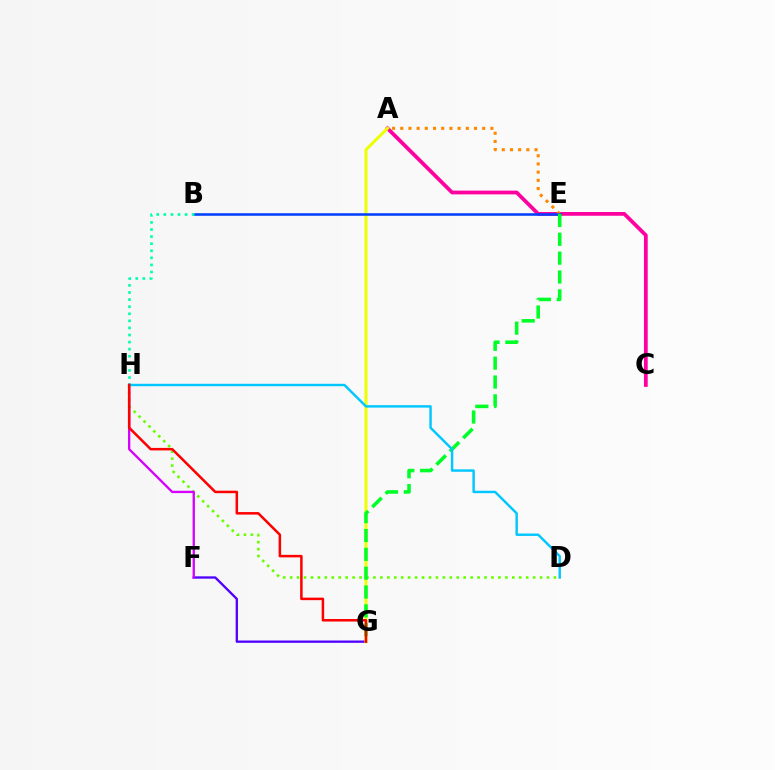{('A', 'C'): [{'color': '#ff00a0', 'line_style': 'solid', 'thickness': 2.7}], ('F', 'G'): [{'color': '#4f00ff', 'line_style': 'solid', 'thickness': 1.67}], ('A', 'E'): [{'color': '#ff8800', 'line_style': 'dotted', 'thickness': 2.23}], ('A', 'G'): [{'color': '#eeff00', 'line_style': 'solid', 'thickness': 2.18}], ('D', 'H'): [{'color': '#66ff00', 'line_style': 'dotted', 'thickness': 1.89}, {'color': '#00c7ff', 'line_style': 'solid', 'thickness': 1.75}], ('B', 'E'): [{'color': '#003fff', 'line_style': 'solid', 'thickness': 1.83}], ('F', 'H'): [{'color': '#d600ff', 'line_style': 'solid', 'thickness': 1.67}], ('B', 'H'): [{'color': '#00ffaf', 'line_style': 'dotted', 'thickness': 1.92}], ('E', 'G'): [{'color': '#00ff27', 'line_style': 'dashed', 'thickness': 2.56}], ('G', 'H'): [{'color': '#ff0000', 'line_style': 'solid', 'thickness': 1.81}]}